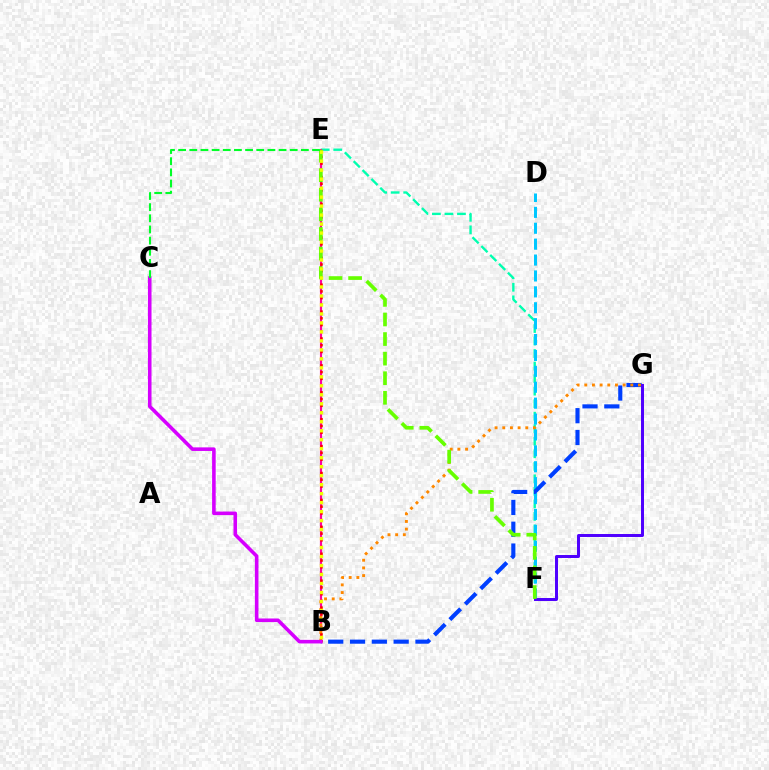{('E', 'F'): [{'color': '#00ffaf', 'line_style': 'dashed', 'thickness': 1.7}, {'color': '#66ff00', 'line_style': 'dashed', 'thickness': 2.66}], ('D', 'F'): [{'color': '#00c7ff', 'line_style': 'dashed', 'thickness': 2.16}], ('B', 'G'): [{'color': '#003fff', 'line_style': 'dashed', 'thickness': 2.96}, {'color': '#ff8800', 'line_style': 'dotted', 'thickness': 2.08}], ('B', 'E'): [{'color': '#ff00a0', 'line_style': 'solid', 'thickness': 1.56}, {'color': '#ff0000', 'line_style': 'dotted', 'thickness': 1.83}, {'color': '#eeff00', 'line_style': 'dotted', 'thickness': 2.44}], ('F', 'G'): [{'color': '#4f00ff', 'line_style': 'solid', 'thickness': 2.14}], ('B', 'C'): [{'color': '#d600ff', 'line_style': 'solid', 'thickness': 2.58}], ('C', 'E'): [{'color': '#00ff27', 'line_style': 'dashed', 'thickness': 1.52}]}